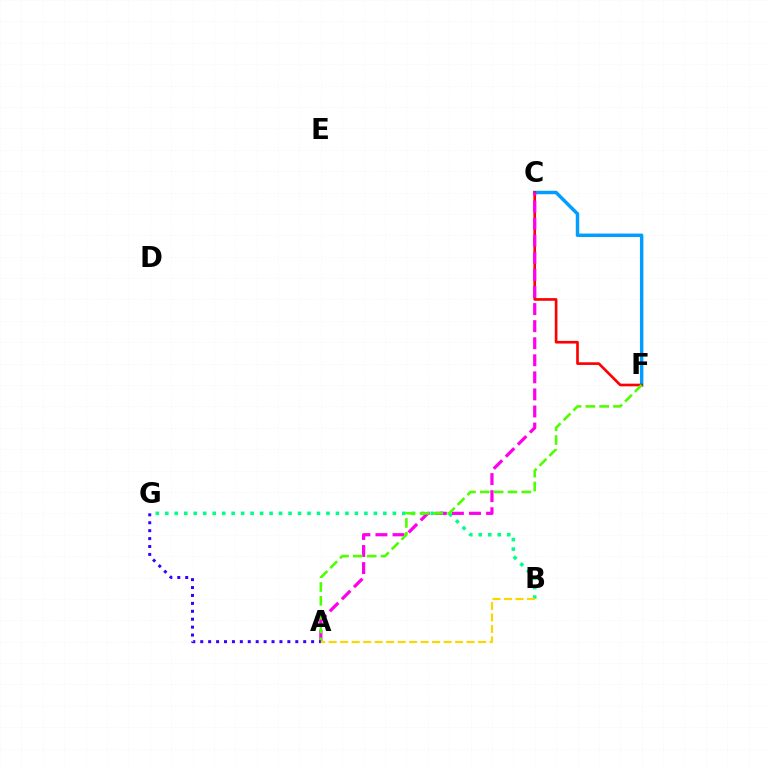{('B', 'G'): [{'color': '#00ff86', 'line_style': 'dotted', 'thickness': 2.58}], ('C', 'F'): [{'color': '#009eff', 'line_style': 'solid', 'thickness': 2.49}, {'color': '#ff0000', 'line_style': 'solid', 'thickness': 1.92}], ('A', 'C'): [{'color': '#ff00ed', 'line_style': 'dashed', 'thickness': 2.32}], ('A', 'F'): [{'color': '#4fff00', 'line_style': 'dashed', 'thickness': 1.88}], ('A', 'G'): [{'color': '#3700ff', 'line_style': 'dotted', 'thickness': 2.15}], ('A', 'B'): [{'color': '#ffd500', 'line_style': 'dashed', 'thickness': 1.56}]}